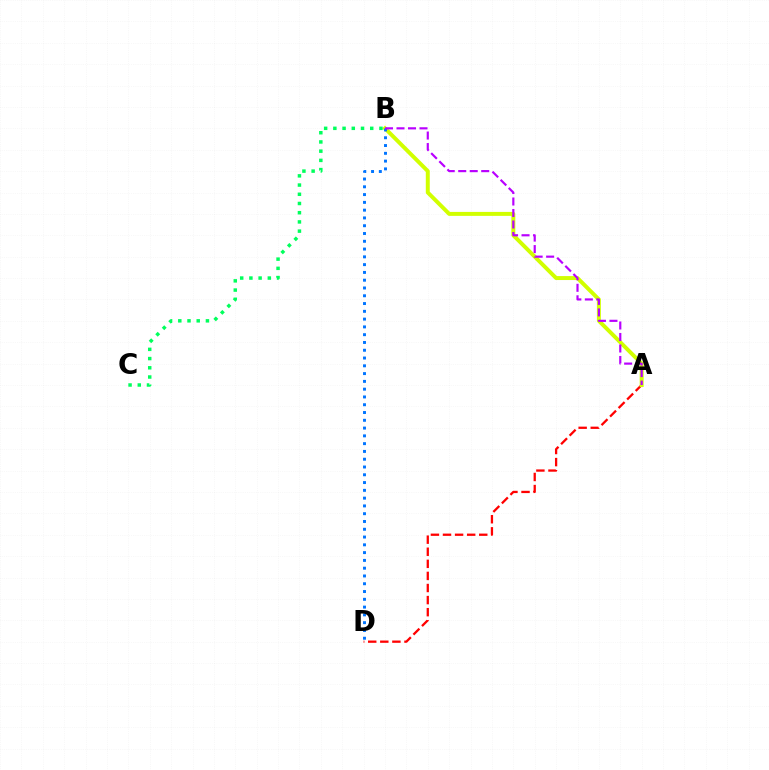{('A', 'D'): [{'color': '#ff0000', 'line_style': 'dashed', 'thickness': 1.64}], ('A', 'B'): [{'color': '#d1ff00', 'line_style': 'solid', 'thickness': 2.85}, {'color': '#b900ff', 'line_style': 'dashed', 'thickness': 1.56}], ('B', 'D'): [{'color': '#0074ff', 'line_style': 'dotted', 'thickness': 2.11}], ('B', 'C'): [{'color': '#00ff5c', 'line_style': 'dotted', 'thickness': 2.5}]}